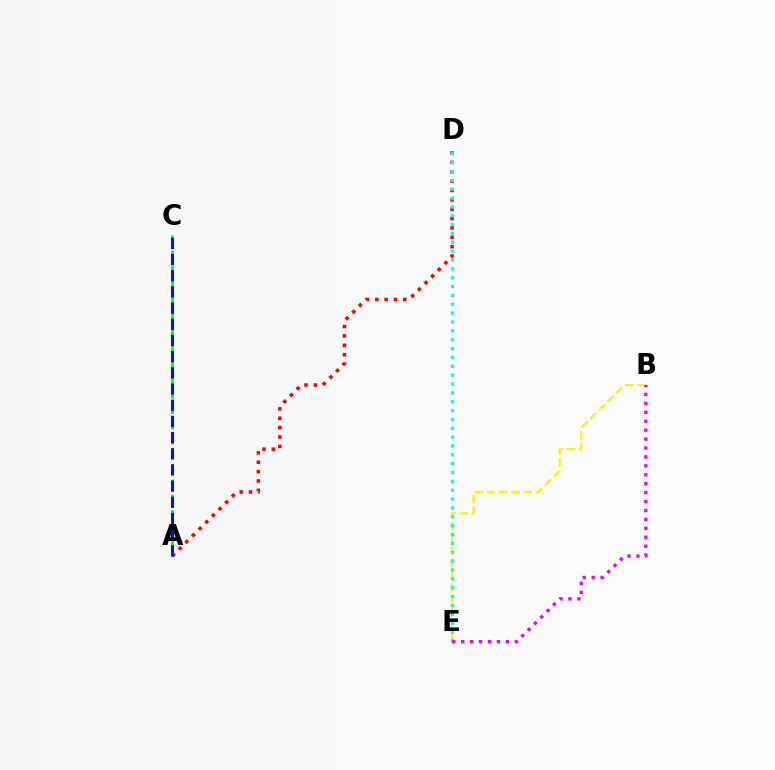{('B', 'E'): [{'color': '#fcf500', 'line_style': 'dashed', 'thickness': 1.66}, {'color': '#ee00ff', 'line_style': 'dotted', 'thickness': 2.42}], ('A', 'C'): [{'color': '#08ff00', 'line_style': 'dashed', 'thickness': 2.07}, {'color': '#0010ff', 'line_style': 'dashed', 'thickness': 2.2}], ('A', 'D'): [{'color': '#ff0000', 'line_style': 'dotted', 'thickness': 2.54}], ('D', 'E'): [{'color': '#00fff6', 'line_style': 'dotted', 'thickness': 2.41}]}